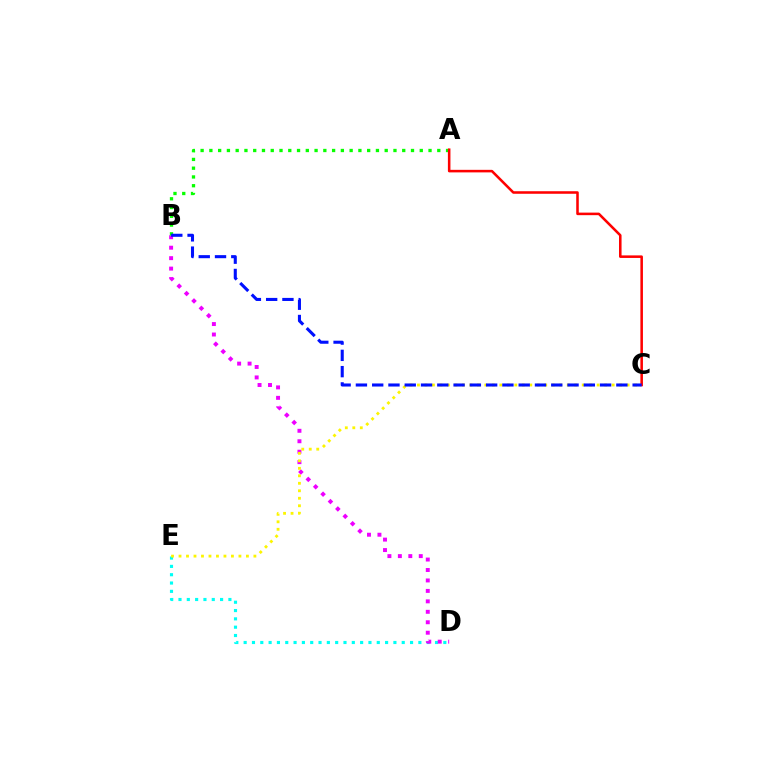{('D', 'E'): [{'color': '#00fff6', 'line_style': 'dotted', 'thickness': 2.26}], ('B', 'D'): [{'color': '#ee00ff', 'line_style': 'dotted', 'thickness': 2.84}], ('A', 'B'): [{'color': '#08ff00', 'line_style': 'dotted', 'thickness': 2.38}], ('A', 'C'): [{'color': '#ff0000', 'line_style': 'solid', 'thickness': 1.84}], ('C', 'E'): [{'color': '#fcf500', 'line_style': 'dotted', 'thickness': 2.03}], ('B', 'C'): [{'color': '#0010ff', 'line_style': 'dashed', 'thickness': 2.21}]}